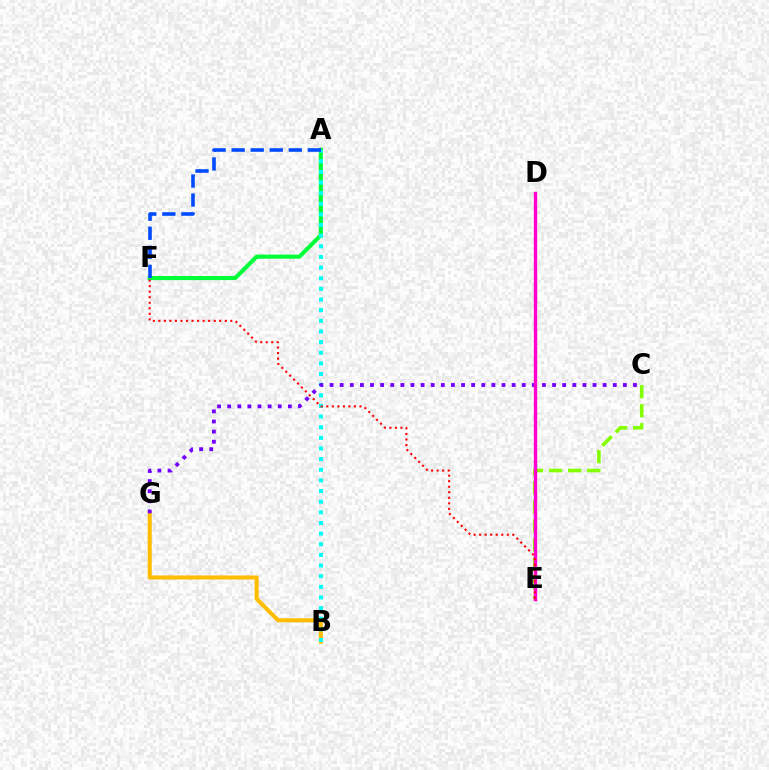{('C', 'E'): [{'color': '#84ff00', 'line_style': 'dashed', 'thickness': 2.59}], ('A', 'F'): [{'color': '#00ff39', 'line_style': 'solid', 'thickness': 2.94}, {'color': '#004bff', 'line_style': 'dashed', 'thickness': 2.59}], ('B', 'G'): [{'color': '#ffbd00', 'line_style': 'solid', 'thickness': 2.92}], ('A', 'B'): [{'color': '#00fff6', 'line_style': 'dotted', 'thickness': 2.89}], ('C', 'G'): [{'color': '#7200ff', 'line_style': 'dotted', 'thickness': 2.75}], ('D', 'E'): [{'color': '#ff00cf', 'line_style': 'solid', 'thickness': 2.43}], ('E', 'F'): [{'color': '#ff0000', 'line_style': 'dotted', 'thickness': 1.5}]}